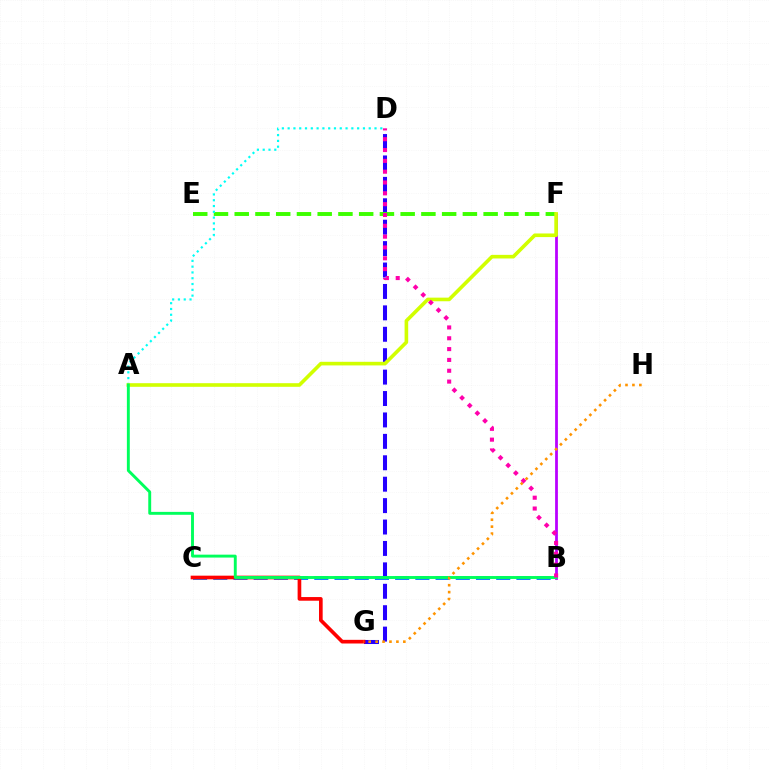{('D', 'G'): [{'color': '#2500ff', 'line_style': 'dashed', 'thickness': 2.91}], ('E', 'F'): [{'color': '#3dff00', 'line_style': 'dashed', 'thickness': 2.82}], ('B', 'F'): [{'color': '#b900ff', 'line_style': 'solid', 'thickness': 1.99}], ('A', 'D'): [{'color': '#00fff6', 'line_style': 'dotted', 'thickness': 1.57}], ('B', 'C'): [{'color': '#0074ff', 'line_style': 'dashed', 'thickness': 2.75}], ('A', 'F'): [{'color': '#d1ff00', 'line_style': 'solid', 'thickness': 2.6}], ('C', 'G'): [{'color': '#ff0000', 'line_style': 'solid', 'thickness': 2.64}], ('A', 'B'): [{'color': '#00ff5c', 'line_style': 'solid', 'thickness': 2.09}], ('G', 'H'): [{'color': '#ff9400', 'line_style': 'dotted', 'thickness': 1.88}], ('B', 'D'): [{'color': '#ff00ac', 'line_style': 'dotted', 'thickness': 2.94}]}